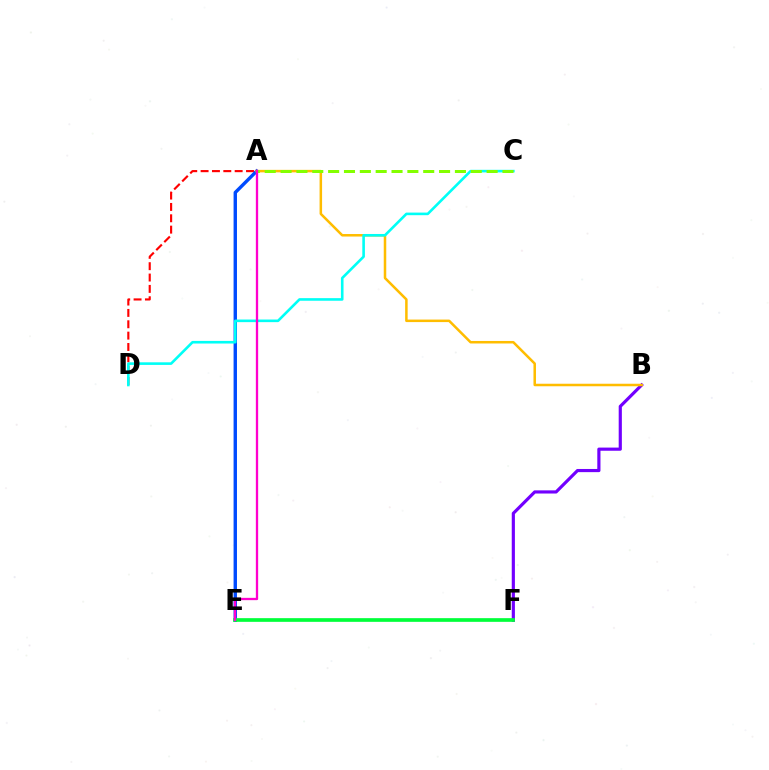{('B', 'F'): [{'color': '#7200ff', 'line_style': 'solid', 'thickness': 2.28}], ('A', 'D'): [{'color': '#ff0000', 'line_style': 'dashed', 'thickness': 1.54}], ('A', 'E'): [{'color': '#004bff', 'line_style': 'solid', 'thickness': 2.45}, {'color': '#ff00cf', 'line_style': 'solid', 'thickness': 1.67}], ('A', 'B'): [{'color': '#ffbd00', 'line_style': 'solid', 'thickness': 1.81}], ('C', 'D'): [{'color': '#00fff6', 'line_style': 'solid', 'thickness': 1.88}], ('E', 'F'): [{'color': '#00ff39', 'line_style': 'solid', 'thickness': 2.65}], ('A', 'C'): [{'color': '#84ff00', 'line_style': 'dashed', 'thickness': 2.15}]}